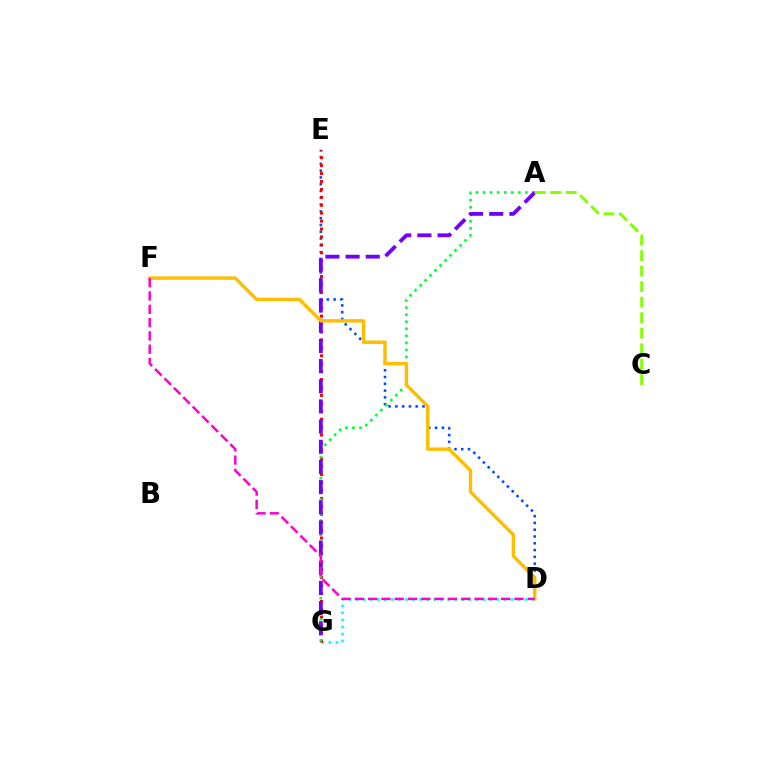{('D', 'E'): [{'color': '#004bff', 'line_style': 'dotted', 'thickness': 1.84}], ('D', 'G'): [{'color': '#00fff6', 'line_style': 'dotted', 'thickness': 1.91}], ('E', 'G'): [{'color': '#ff0000', 'line_style': 'dotted', 'thickness': 2.15}], ('A', 'G'): [{'color': '#00ff39', 'line_style': 'dotted', 'thickness': 1.92}, {'color': '#7200ff', 'line_style': 'dashed', 'thickness': 2.74}], ('D', 'F'): [{'color': '#ffbd00', 'line_style': 'solid', 'thickness': 2.44}, {'color': '#ff00cf', 'line_style': 'dashed', 'thickness': 1.81}], ('A', 'C'): [{'color': '#84ff00', 'line_style': 'dashed', 'thickness': 2.11}]}